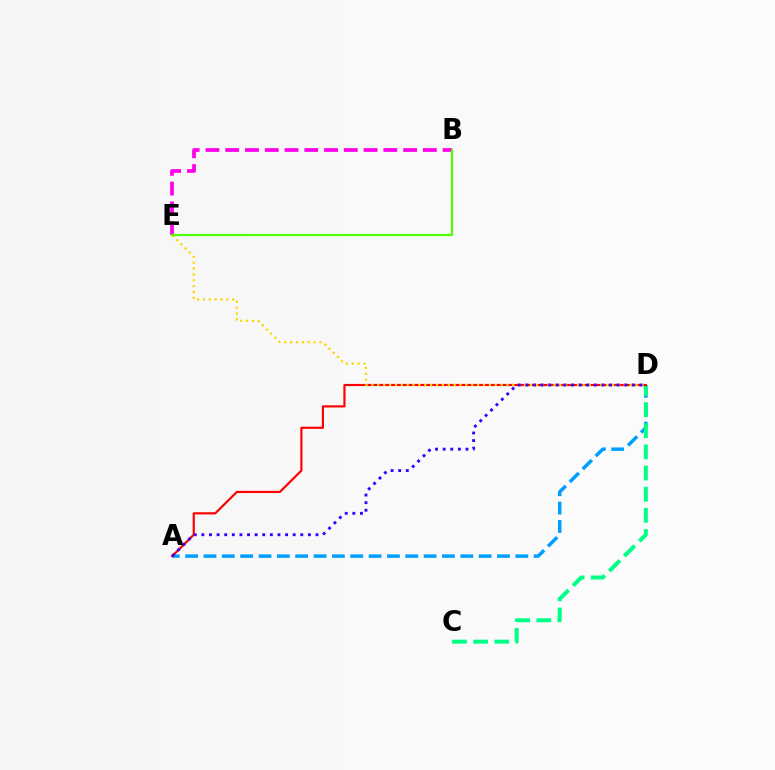{('A', 'D'): [{'color': '#009eff', 'line_style': 'dashed', 'thickness': 2.49}, {'color': '#ff0000', 'line_style': 'solid', 'thickness': 1.56}, {'color': '#3700ff', 'line_style': 'dotted', 'thickness': 2.07}], ('B', 'E'): [{'color': '#ff00ed', 'line_style': 'dashed', 'thickness': 2.68}, {'color': '#4fff00', 'line_style': 'solid', 'thickness': 1.58}], ('C', 'D'): [{'color': '#00ff86', 'line_style': 'dashed', 'thickness': 2.87}], ('D', 'E'): [{'color': '#ffd500', 'line_style': 'dotted', 'thickness': 1.59}]}